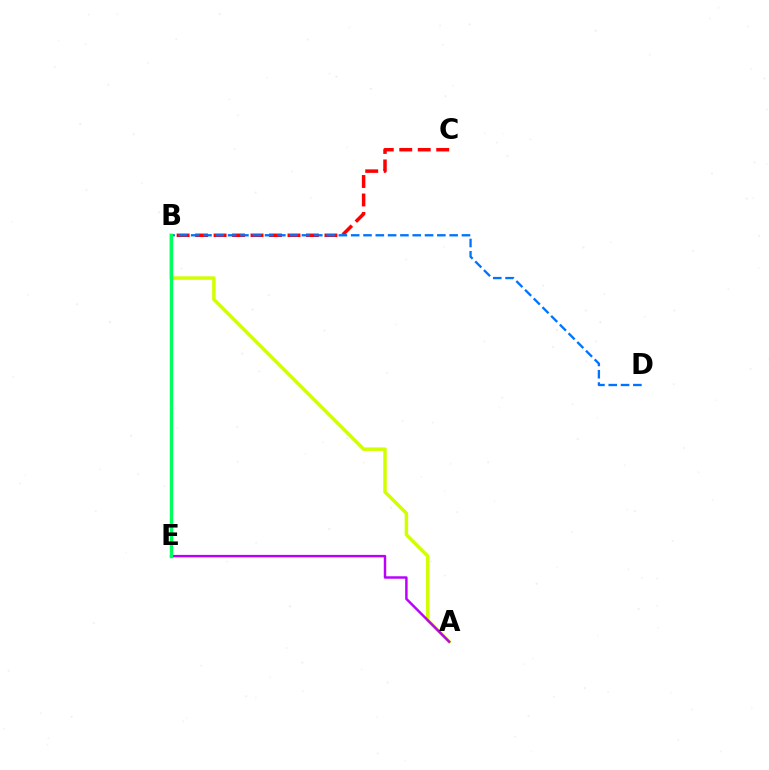{('B', 'C'): [{'color': '#ff0000', 'line_style': 'dashed', 'thickness': 2.51}], ('A', 'B'): [{'color': '#d1ff00', 'line_style': 'solid', 'thickness': 2.51}], ('A', 'E'): [{'color': '#b900ff', 'line_style': 'solid', 'thickness': 1.76}], ('B', 'D'): [{'color': '#0074ff', 'line_style': 'dashed', 'thickness': 1.67}], ('B', 'E'): [{'color': '#00ff5c', 'line_style': 'solid', 'thickness': 2.45}]}